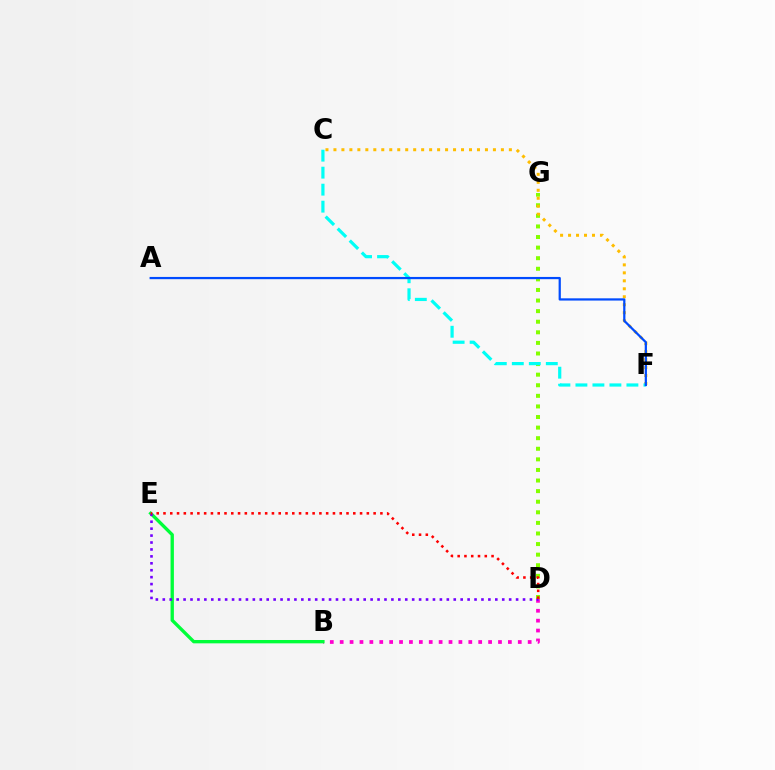{('D', 'G'): [{'color': '#84ff00', 'line_style': 'dotted', 'thickness': 2.88}], ('C', 'F'): [{'color': '#ffbd00', 'line_style': 'dotted', 'thickness': 2.17}, {'color': '#00fff6', 'line_style': 'dashed', 'thickness': 2.31}], ('B', 'D'): [{'color': '#ff00cf', 'line_style': 'dotted', 'thickness': 2.69}], ('B', 'E'): [{'color': '#00ff39', 'line_style': 'solid', 'thickness': 2.41}], ('D', 'E'): [{'color': '#7200ff', 'line_style': 'dotted', 'thickness': 1.88}, {'color': '#ff0000', 'line_style': 'dotted', 'thickness': 1.84}], ('A', 'F'): [{'color': '#004bff', 'line_style': 'solid', 'thickness': 1.61}]}